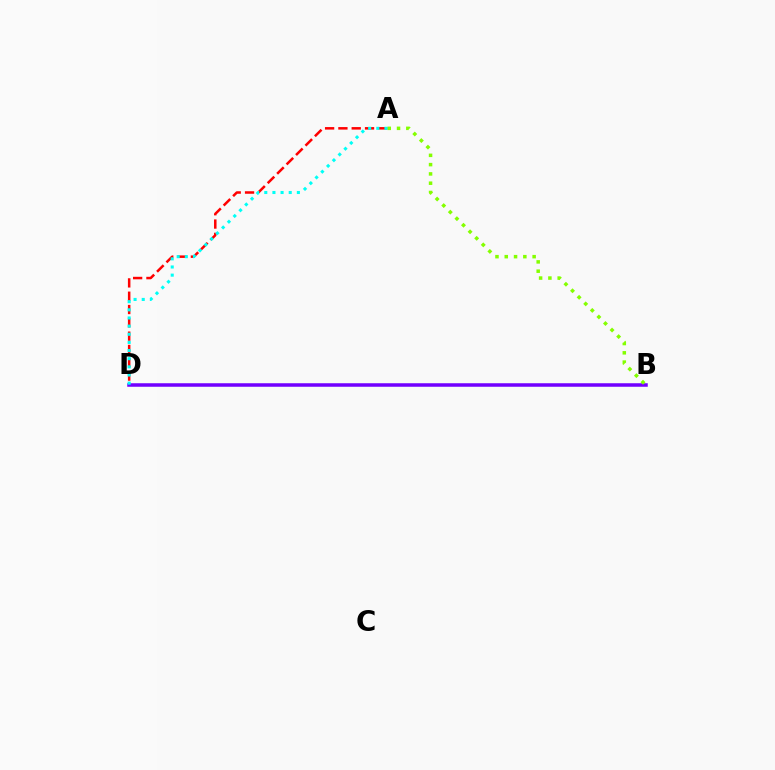{('A', 'D'): [{'color': '#ff0000', 'line_style': 'dashed', 'thickness': 1.81}, {'color': '#00fff6', 'line_style': 'dotted', 'thickness': 2.21}], ('B', 'D'): [{'color': '#7200ff', 'line_style': 'solid', 'thickness': 2.53}], ('A', 'B'): [{'color': '#84ff00', 'line_style': 'dotted', 'thickness': 2.52}]}